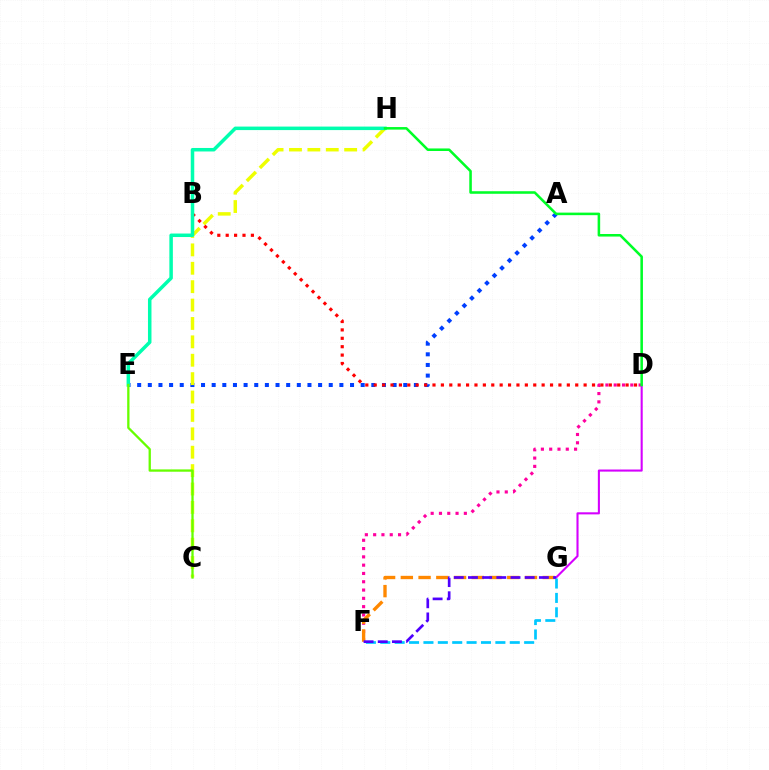{('A', 'E'): [{'color': '#003fff', 'line_style': 'dotted', 'thickness': 2.89}], ('D', 'F'): [{'color': '#ff00a0', 'line_style': 'dotted', 'thickness': 2.25}], ('C', 'H'): [{'color': '#eeff00', 'line_style': 'dashed', 'thickness': 2.5}], ('B', 'D'): [{'color': '#ff0000', 'line_style': 'dotted', 'thickness': 2.28}], ('D', 'G'): [{'color': '#d600ff', 'line_style': 'solid', 'thickness': 1.5}], ('E', 'H'): [{'color': '#00ffaf', 'line_style': 'solid', 'thickness': 2.52}], ('F', 'G'): [{'color': '#00c7ff', 'line_style': 'dashed', 'thickness': 1.95}, {'color': '#ff8800', 'line_style': 'dashed', 'thickness': 2.41}, {'color': '#4f00ff', 'line_style': 'dashed', 'thickness': 1.93}], ('D', 'H'): [{'color': '#00ff27', 'line_style': 'solid', 'thickness': 1.84}], ('C', 'E'): [{'color': '#66ff00', 'line_style': 'solid', 'thickness': 1.66}]}